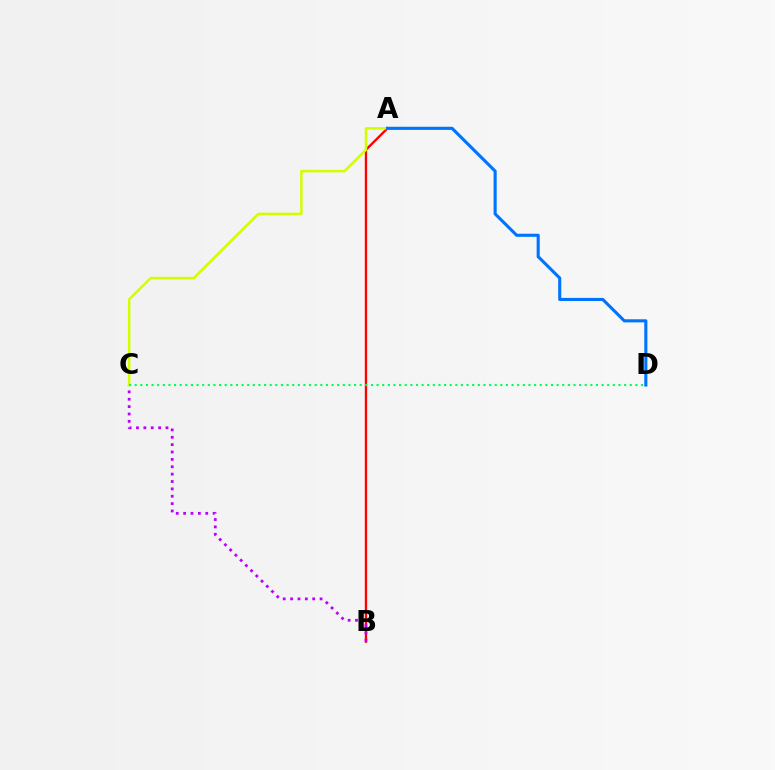{('A', 'B'): [{'color': '#ff0000', 'line_style': 'solid', 'thickness': 1.68}], ('B', 'C'): [{'color': '#b900ff', 'line_style': 'dotted', 'thickness': 2.0}], ('A', 'C'): [{'color': '#d1ff00', 'line_style': 'solid', 'thickness': 1.79}], ('A', 'D'): [{'color': '#0074ff', 'line_style': 'solid', 'thickness': 2.24}], ('C', 'D'): [{'color': '#00ff5c', 'line_style': 'dotted', 'thickness': 1.53}]}